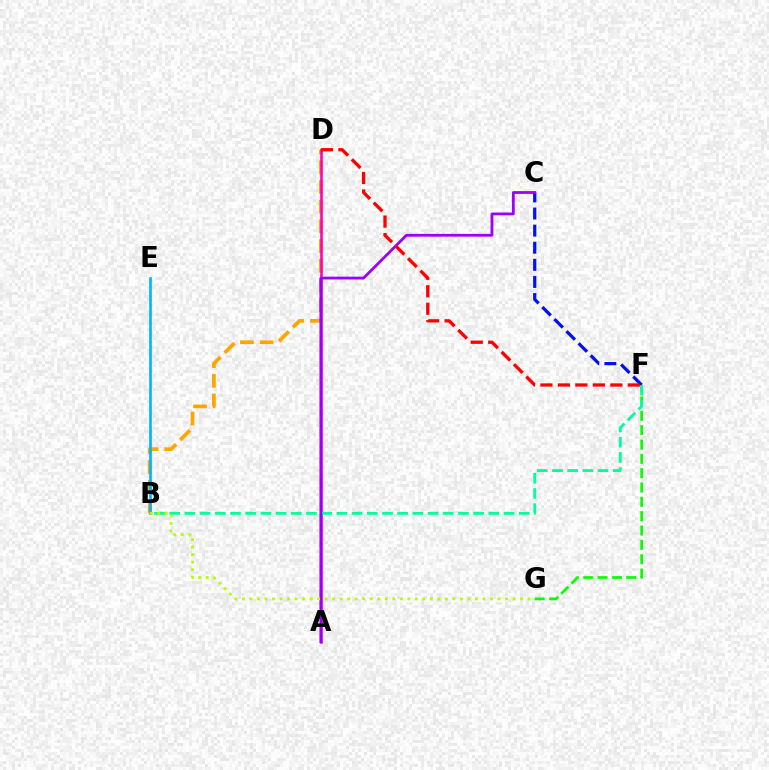{('B', 'D'): [{'color': '#ffa500', 'line_style': 'dashed', 'thickness': 2.68}], ('F', 'G'): [{'color': '#08ff00', 'line_style': 'dashed', 'thickness': 1.95}], ('A', 'D'): [{'color': '#ff00bd', 'line_style': 'solid', 'thickness': 1.87}], ('B', 'E'): [{'color': '#00b5ff', 'line_style': 'solid', 'thickness': 1.9}], ('C', 'F'): [{'color': '#0010ff', 'line_style': 'dashed', 'thickness': 2.32}], ('B', 'F'): [{'color': '#00ff9d', 'line_style': 'dashed', 'thickness': 2.06}], ('A', 'C'): [{'color': '#9b00ff', 'line_style': 'solid', 'thickness': 2.0}], ('B', 'G'): [{'color': '#b3ff00', 'line_style': 'dotted', 'thickness': 2.04}], ('D', 'F'): [{'color': '#ff0000', 'line_style': 'dashed', 'thickness': 2.37}]}